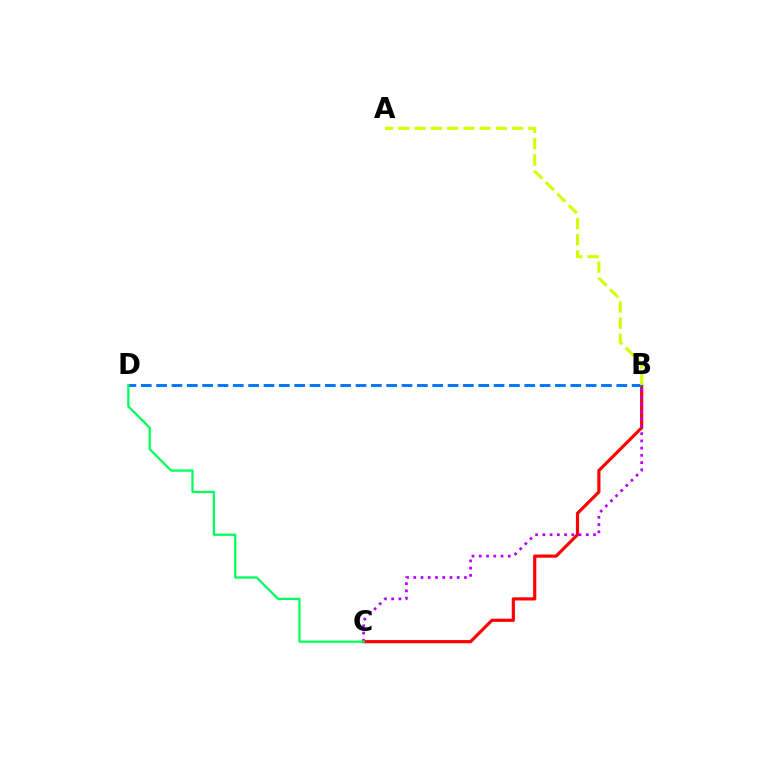{('B', 'C'): [{'color': '#ff0000', 'line_style': 'solid', 'thickness': 2.29}, {'color': '#b900ff', 'line_style': 'dotted', 'thickness': 1.97}], ('B', 'D'): [{'color': '#0074ff', 'line_style': 'dashed', 'thickness': 2.08}], ('C', 'D'): [{'color': '#00ff5c', 'line_style': 'solid', 'thickness': 1.62}], ('A', 'B'): [{'color': '#d1ff00', 'line_style': 'dashed', 'thickness': 2.21}]}